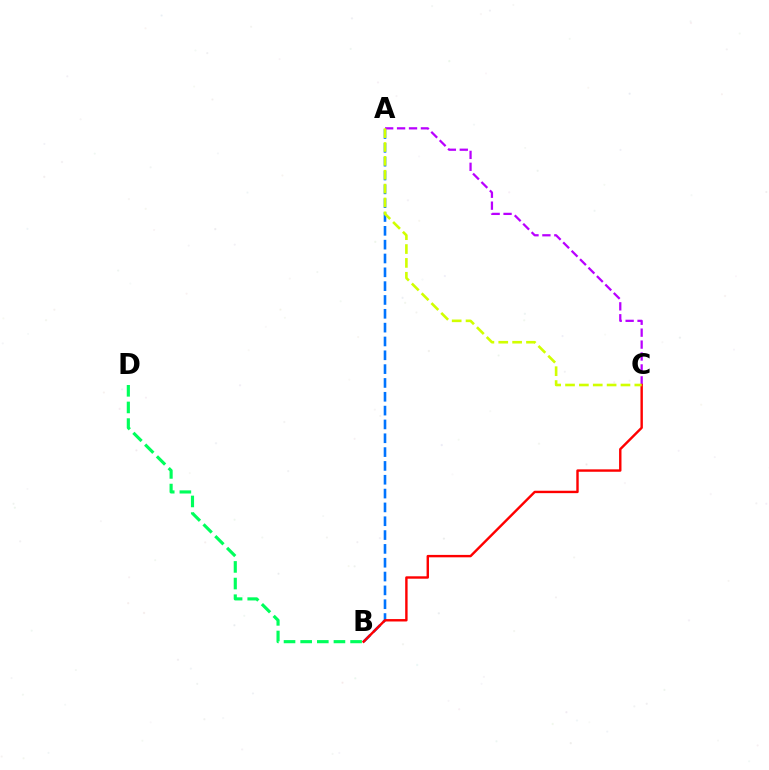{('B', 'D'): [{'color': '#00ff5c', 'line_style': 'dashed', 'thickness': 2.26}], ('A', 'B'): [{'color': '#0074ff', 'line_style': 'dashed', 'thickness': 1.88}], ('A', 'C'): [{'color': '#b900ff', 'line_style': 'dashed', 'thickness': 1.62}, {'color': '#d1ff00', 'line_style': 'dashed', 'thickness': 1.88}], ('B', 'C'): [{'color': '#ff0000', 'line_style': 'solid', 'thickness': 1.74}]}